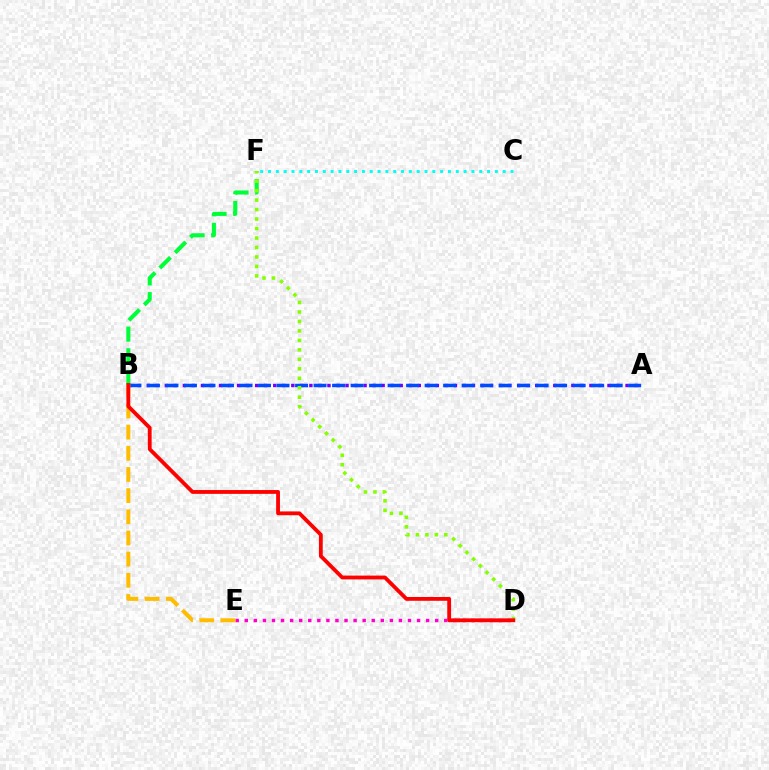{('A', 'B'): [{'color': '#7200ff', 'line_style': 'dotted', 'thickness': 2.45}, {'color': '#004bff', 'line_style': 'dashed', 'thickness': 2.51}], ('B', 'F'): [{'color': '#00ff39', 'line_style': 'dashed', 'thickness': 2.94}], ('D', 'E'): [{'color': '#ff00cf', 'line_style': 'dotted', 'thickness': 2.46}], ('B', 'E'): [{'color': '#ffbd00', 'line_style': 'dashed', 'thickness': 2.88}], ('D', 'F'): [{'color': '#84ff00', 'line_style': 'dotted', 'thickness': 2.57}], ('C', 'F'): [{'color': '#00fff6', 'line_style': 'dotted', 'thickness': 2.13}], ('B', 'D'): [{'color': '#ff0000', 'line_style': 'solid', 'thickness': 2.75}]}